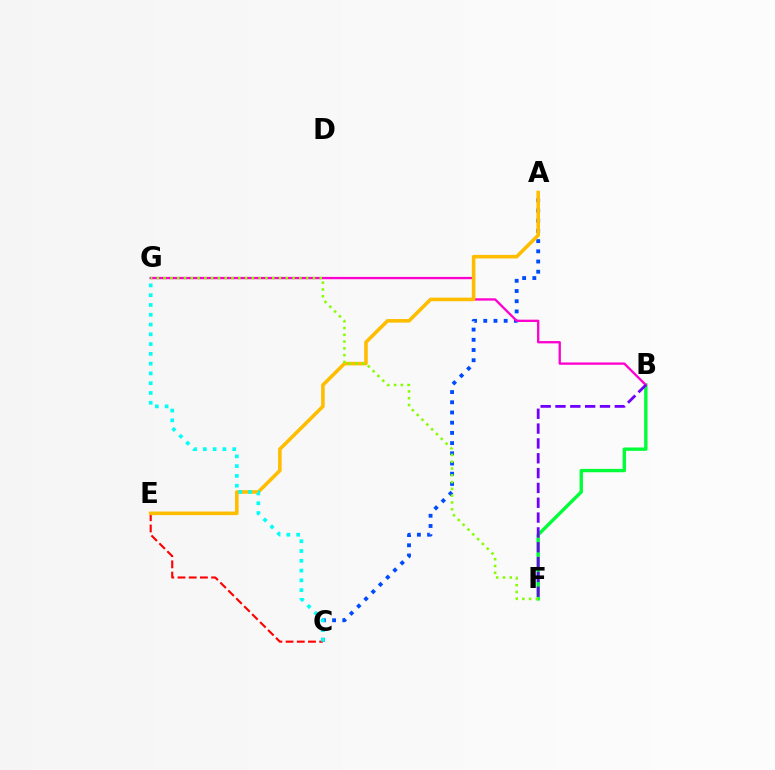{('B', 'F'): [{'color': '#00ff39', 'line_style': 'solid', 'thickness': 2.43}, {'color': '#7200ff', 'line_style': 'dashed', 'thickness': 2.01}], ('A', 'C'): [{'color': '#004bff', 'line_style': 'dotted', 'thickness': 2.77}], ('B', 'G'): [{'color': '#ff00cf', 'line_style': 'solid', 'thickness': 1.67}], ('C', 'E'): [{'color': '#ff0000', 'line_style': 'dashed', 'thickness': 1.52}], ('A', 'E'): [{'color': '#ffbd00', 'line_style': 'solid', 'thickness': 2.57}], ('C', 'G'): [{'color': '#00fff6', 'line_style': 'dotted', 'thickness': 2.66}], ('F', 'G'): [{'color': '#84ff00', 'line_style': 'dotted', 'thickness': 1.84}]}